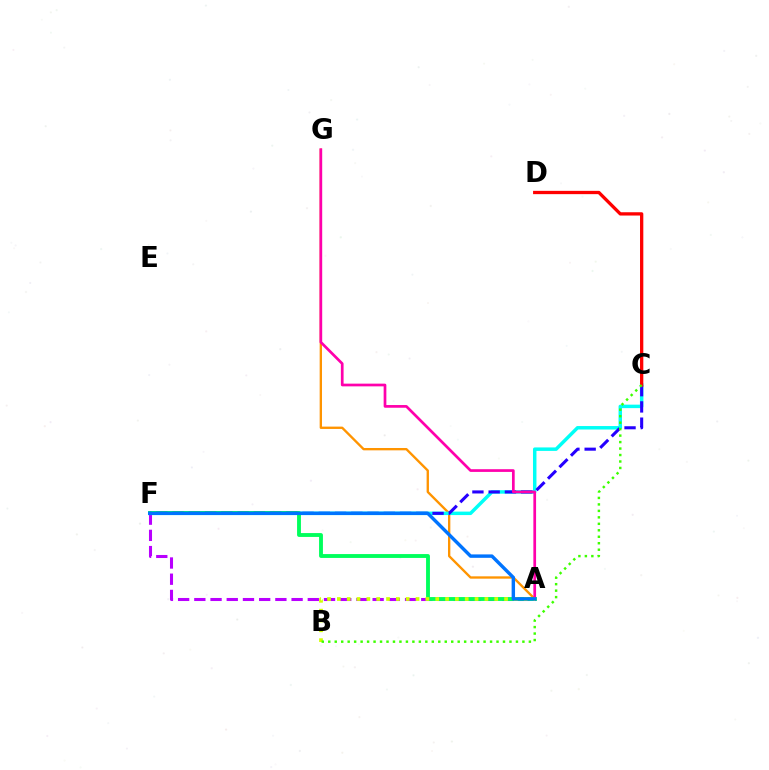{('A', 'G'): [{'color': '#ff9400', 'line_style': 'solid', 'thickness': 1.69}, {'color': '#ff00ac', 'line_style': 'solid', 'thickness': 1.95}], ('A', 'F'): [{'color': '#b900ff', 'line_style': 'dashed', 'thickness': 2.2}, {'color': '#00ff5c', 'line_style': 'solid', 'thickness': 2.78}, {'color': '#0074ff', 'line_style': 'solid', 'thickness': 2.46}], ('C', 'F'): [{'color': '#00fff6', 'line_style': 'solid', 'thickness': 2.5}, {'color': '#2500ff', 'line_style': 'dashed', 'thickness': 2.21}], ('C', 'D'): [{'color': '#ff0000', 'line_style': 'solid', 'thickness': 2.37}], ('A', 'B'): [{'color': '#d1ff00', 'line_style': 'dotted', 'thickness': 2.67}], ('B', 'C'): [{'color': '#3dff00', 'line_style': 'dotted', 'thickness': 1.76}]}